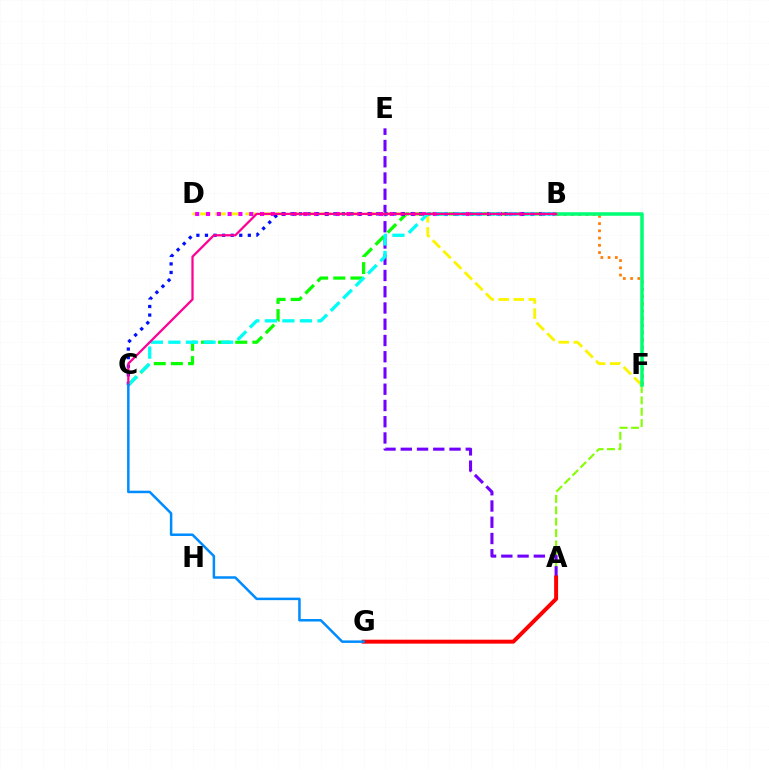{('A', 'F'): [{'color': '#84ff00', 'line_style': 'dashed', 'thickness': 1.54}], ('A', 'E'): [{'color': '#7200ff', 'line_style': 'dashed', 'thickness': 2.21}], ('B', 'F'): [{'color': '#ff7c00', 'line_style': 'dotted', 'thickness': 1.97}, {'color': '#00ff74', 'line_style': 'solid', 'thickness': 2.55}], ('B', 'C'): [{'color': '#08ff00', 'line_style': 'dashed', 'thickness': 2.33}, {'color': '#0010ff', 'line_style': 'dotted', 'thickness': 2.33}, {'color': '#00fff6', 'line_style': 'dashed', 'thickness': 2.38}, {'color': '#ff0094', 'line_style': 'solid', 'thickness': 1.62}], ('D', 'F'): [{'color': '#fcf500', 'line_style': 'dashed', 'thickness': 2.05}], ('A', 'G'): [{'color': '#ff0000', 'line_style': 'solid', 'thickness': 2.85}], ('B', 'D'): [{'color': '#ee00ff', 'line_style': 'dotted', 'thickness': 2.94}], ('C', 'G'): [{'color': '#008cff', 'line_style': 'solid', 'thickness': 1.81}]}